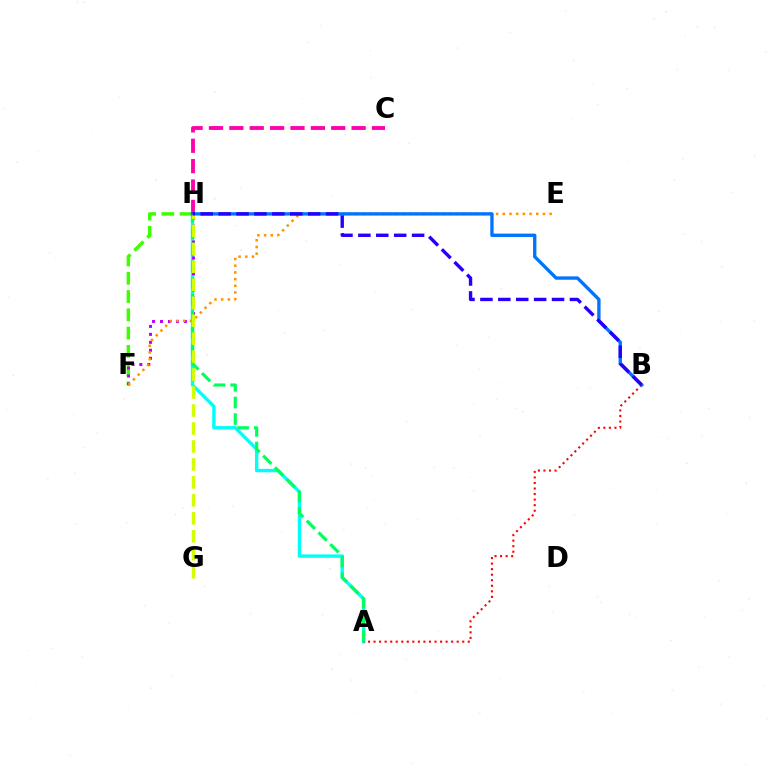{('A', 'H'): [{'color': '#00fff6', 'line_style': 'solid', 'thickness': 2.45}, {'color': '#00ff5c', 'line_style': 'dashed', 'thickness': 2.26}], ('F', 'H'): [{'color': '#3dff00', 'line_style': 'dashed', 'thickness': 2.48}, {'color': '#b900ff', 'line_style': 'dotted', 'thickness': 2.16}], ('E', 'F'): [{'color': '#ff9400', 'line_style': 'dotted', 'thickness': 1.82}], ('C', 'H'): [{'color': '#ff00ac', 'line_style': 'dashed', 'thickness': 2.77}], ('A', 'B'): [{'color': '#ff0000', 'line_style': 'dotted', 'thickness': 1.51}], ('B', 'H'): [{'color': '#0074ff', 'line_style': 'solid', 'thickness': 2.41}, {'color': '#2500ff', 'line_style': 'dashed', 'thickness': 2.43}], ('G', 'H'): [{'color': '#d1ff00', 'line_style': 'dashed', 'thickness': 2.44}]}